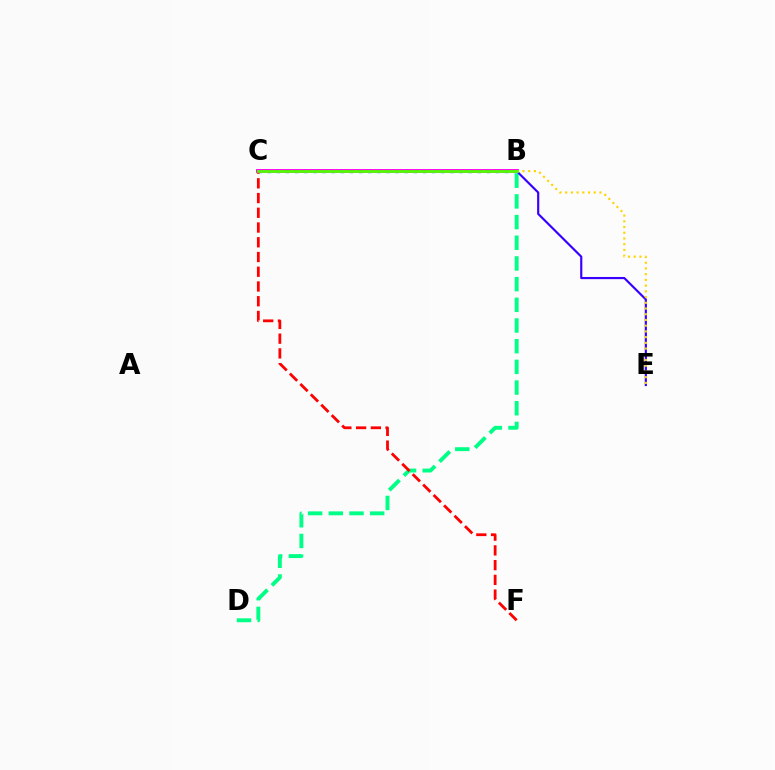{('B', 'D'): [{'color': '#00ff86', 'line_style': 'dashed', 'thickness': 2.81}], ('B', 'C'): [{'color': '#009eff', 'line_style': 'dotted', 'thickness': 2.48}, {'color': '#ff00ed', 'line_style': 'solid', 'thickness': 2.79}, {'color': '#4fff00', 'line_style': 'solid', 'thickness': 2.0}], ('B', 'E'): [{'color': '#3700ff', 'line_style': 'solid', 'thickness': 1.56}, {'color': '#ffd500', 'line_style': 'dotted', 'thickness': 1.55}], ('C', 'F'): [{'color': '#ff0000', 'line_style': 'dashed', 'thickness': 2.0}]}